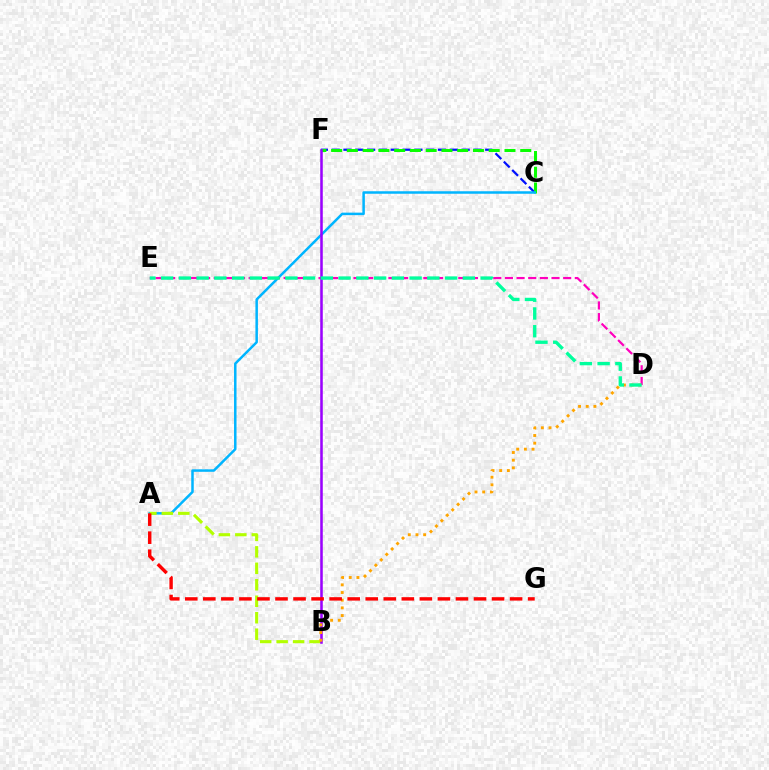{('C', 'F'): [{'color': '#0010ff', 'line_style': 'dashed', 'thickness': 1.6}, {'color': '#08ff00', 'line_style': 'dashed', 'thickness': 2.14}], ('A', 'C'): [{'color': '#00b5ff', 'line_style': 'solid', 'thickness': 1.8}], ('D', 'E'): [{'color': '#ff00bd', 'line_style': 'dashed', 'thickness': 1.58}, {'color': '#00ff9d', 'line_style': 'dashed', 'thickness': 2.41}], ('A', 'B'): [{'color': '#b3ff00', 'line_style': 'dashed', 'thickness': 2.24}], ('B', 'F'): [{'color': '#9b00ff', 'line_style': 'solid', 'thickness': 1.83}], ('B', 'D'): [{'color': '#ffa500', 'line_style': 'dotted', 'thickness': 2.09}], ('A', 'G'): [{'color': '#ff0000', 'line_style': 'dashed', 'thickness': 2.45}]}